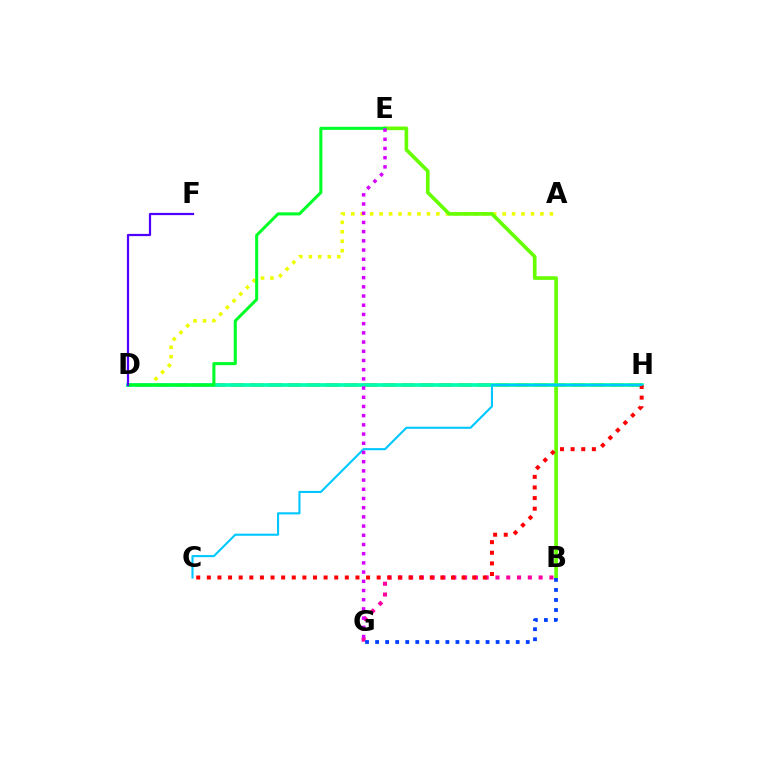{('A', 'D'): [{'color': '#eeff00', 'line_style': 'dotted', 'thickness': 2.57}], ('B', 'E'): [{'color': '#66ff00', 'line_style': 'solid', 'thickness': 2.62}], ('B', 'G'): [{'color': '#ff00a0', 'line_style': 'dotted', 'thickness': 2.93}, {'color': '#003fff', 'line_style': 'dotted', 'thickness': 2.73}], ('D', 'H'): [{'color': '#ff8800', 'line_style': 'dashed', 'thickness': 2.57}, {'color': '#00ffaf', 'line_style': 'solid', 'thickness': 2.66}], ('C', 'H'): [{'color': '#ff0000', 'line_style': 'dotted', 'thickness': 2.88}, {'color': '#00c7ff', 'line_style': 'solid', 'thickness': 1.52}], ('D', 'E'): [{'color': '#00ff27', 'line_style': 'solid', 'thickness': 2.19}], ('D', 'F'): [{'color': '#4f00ff', 'line_style': 'solid', 'thickness': 1.6}], ('E', 'G'): [{'color': '#d600ff', 'line_style': 'dotted', 'thickness': 2.5}]}